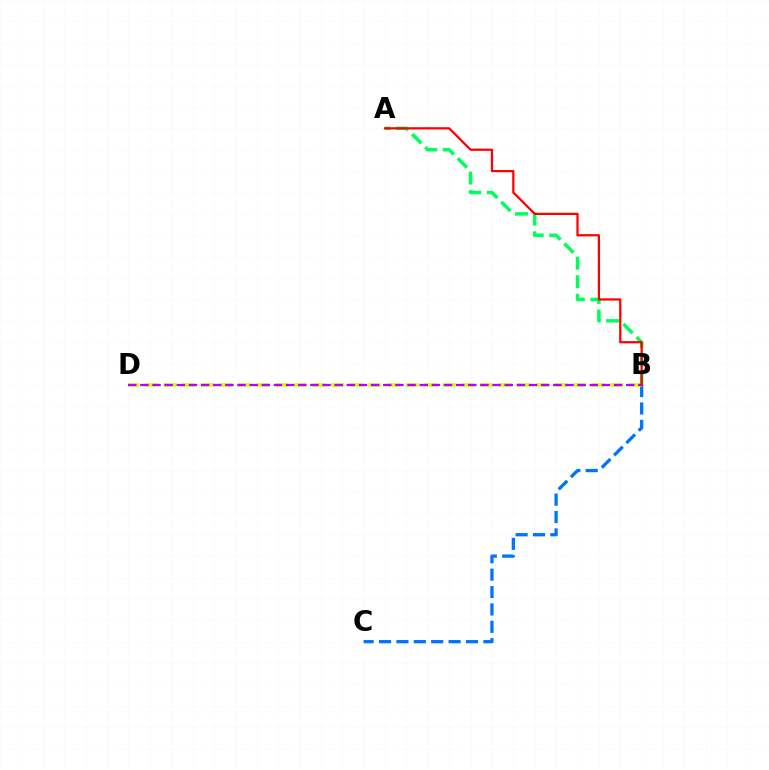{('A', 'B'): [{'color': '#00ff5c', 'line_style': 'dashed', 'thickness': 2.52}, {'color': '#ff0000', 'line_style': 'solid', 'thickness': 1.62}], ('B', 'C'): [{'color': '#0074ff', 'line_style': 'dashed', 'thickness': 2.36}], ('B', 'D'): [{'color': '#d1ff00', 'line_style': 'dashed', 'thickness': 2.53}, {'color': '#b900ff', 'line_style': 'dashed', 'thickness': 1.65}]}